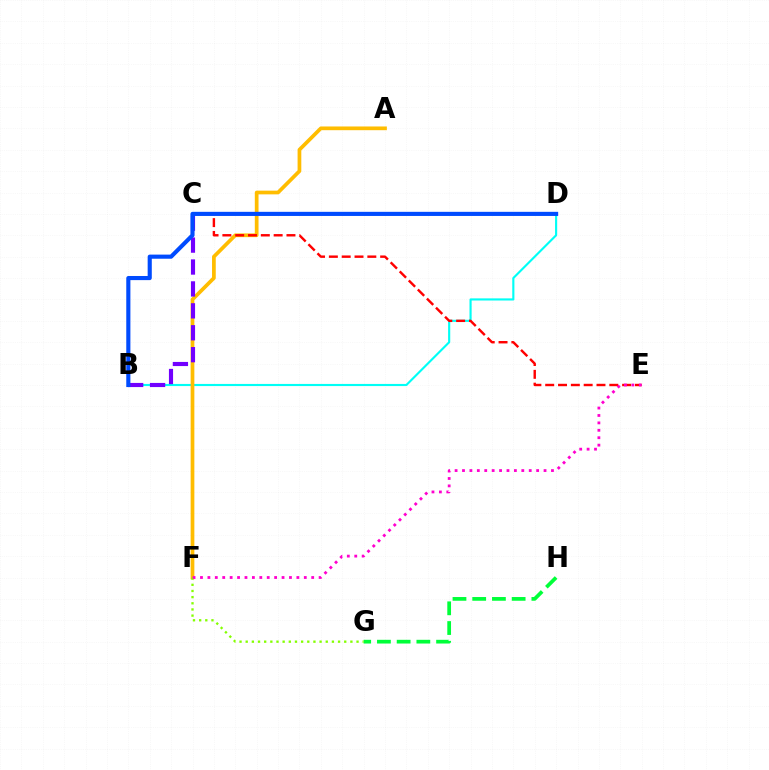{('B', 'D'): [{'color': '#00fff6', 'line_style': 'solid', 'thickness': 1.54}, {'color': '#004bff', 'line_style': 'solid', 'thickness': 2.97}], ('A', 'F'): [{'color': '#ffbd00', 'line_style': 'solid', 'thickness': 2.68}], ('C', 'E'): [{'color': '#ff0000', 'line_style': 'dashed', 'thickness': 1.74}], ('B', 'C'): [{'color': '#7200ff', 'line_style': 'dashed', 'thickness': 2.98}], ('G', 'H'): [{'color': '#00ff39', 'line_style': 'dashed', 'thickness': 2.68}], ('F', 'G'): [{'color': '#84ff00', 'line_style': 'dotted', 'thickness': 1.67}], ('E', 'F'): [{'color': '#ff00cf', 'line_style': 'dotted', 'thickness': 2.01}]}